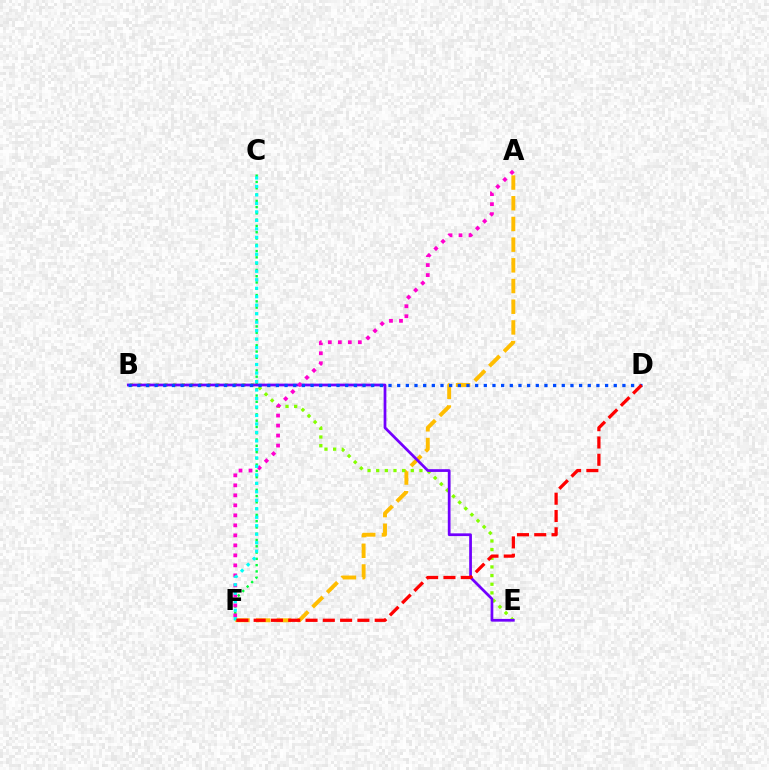{('A', 'F'): [{'color': '#ffbd00', 'line_style': 'dashed', 'thickness': 2.81}, {'color': '#ff00cf', 'line_style': 'dotted', 'thickness': 2.72}], ('B', 'E'): [{'color': '#84ff00', 'line_style': 'dotted', 'thickness': 2.35}, {'color': '#7200ff', 'line_style': 'solid', 'thickness': 1.97}], ('C', 'F'): [{'color': '#00ff39', 'line_style': 'dotted', 'thickness': 1.71}, {'color': '#00fff6', 'line_style': 'dotted', 'thickness': 2.3}], ('B', 'D'): [{'color': '#004bff', 'line_style': 'dotted', 'thickness': 2.35}], ('D', 'F'): [{'color': '#ff0000', 'line_style': 'dashed', 'thickness': 2.35}]}